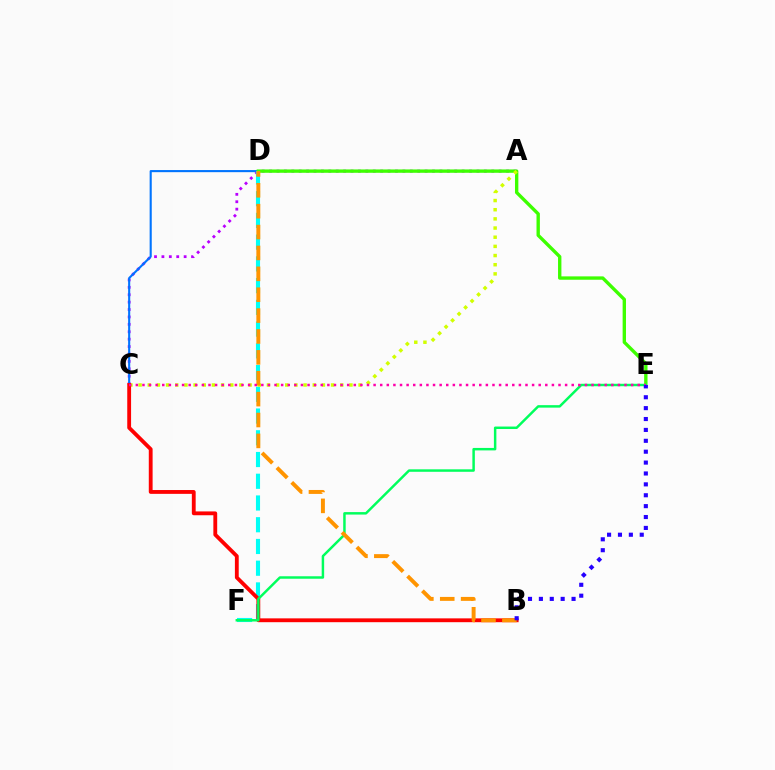{('A', 'C'): [{'color': '#b900ff', 'line_style': 'dotted', 'thickness': 2.01}, {'color': '#d1ff00', 'line_style': 'dotted', 'thickness': 2.49}], ('C', 'D'): [{'color': '#0074ff', 'line_style': 'solid', 'thickness': 1.52}], ('D', 'E'): [{'color': '#3dff00', 'line_style': 'solid', 'thickness': 2.42}], ('D', 'F'): [{'color': '#00fff6', 'line_style': 'dashed', 'thickness': 2.95}], ('B', 'C'): [{'color': '#ff0000', 'line_style': 'solid', 'thickness': 2.75}], ('E', 'F'): [{'color': '#00ff5c', 'line_style': 'solid', 'thickness': 1.78}], ('B', 'D'): [{'color': '#ff9400', 'line_style': 'dashed', 'thickness': 2.84}], ('C', 'E'): [{'color': '#ff00ac', 'line_style': 'dotted', 'thickness': 1.79}], ('B', 'E'): [{'color': '#2500ff', 'line_style': 'dotted', 'thickness': 2.96}]}